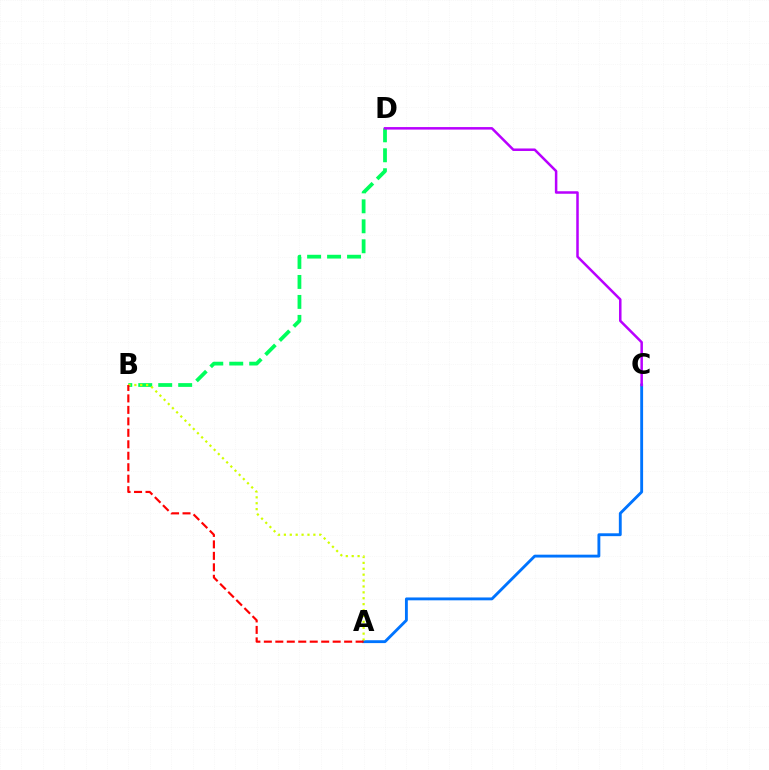{('B', 'D'): [{'color': '#00ff5c', 'line_style': 'dashed', 'thickness': 2.71}], ('A', 'C'): [{'color': '#0074ff', 'line_style': 'solid', 'thickness': 2.06}], ('C', 'D'): [{'color': '#b900ff', 'line_style': 'solid', 'thickness': 1.81}], ('A', 'B'): [{'color': '#d1ff00', 'line_style': 'dotted', 'thickness': 1.6}, {'color': '#ff0000', 'line_style': 'dashed', 'thickness': 1.56}]}